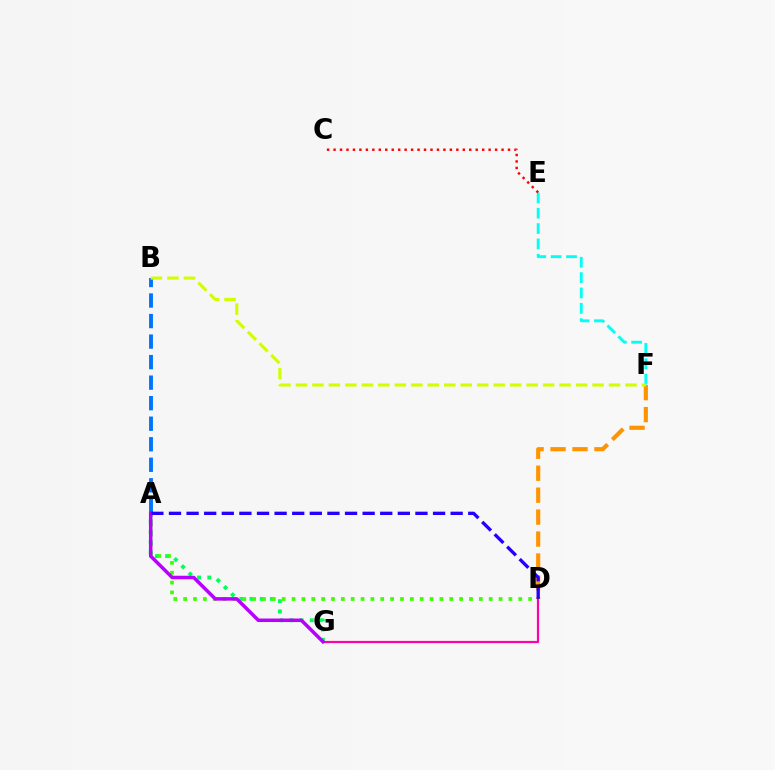{('A', 'G'): [{'color': '#00ff5c', 'line_style': 'dotted', 'thickness': 2.77}, {'color': '#b900ff', 'line_style': 'solid', 'thickness': 2.53}], ('A', 'D'): [{'color': '#3dff00', 'line_style': 'dotted', 'thickness': 2.68}, {'color': '#2500ff', 'line_style': 'dashed', 'thickness': 2.39}], ('D', 'G'): [{'color': '#ff00ac', 'line_style': 'solid', 'thickness': 1.58}], ('D', 'F'): [{'color': '#ff9400', 'line_style': 'dashed', 'thickness': 2.98}], ('A', 'B'): [{'color': '#0074ff', 'line_style': 'dashed', 'thickness': 2.79}], ('E', 'F'): [{'color': '#00fff6', 'line_style': 'dashed', 'thickness': 2.09}], ('B', 'F'): [{'color': '#d1ff00', 'line_style': 'dashed', 'thickness': 2.24}], ('C', 'E'): [{'color': '#ff0000', 'line_style': 'dotted', 'thickness': 1.76}]}